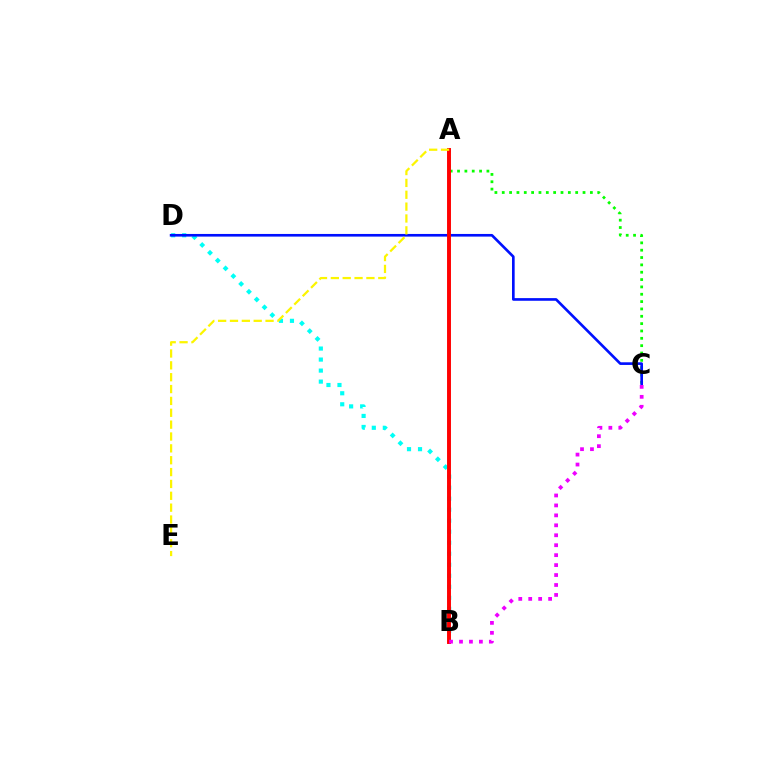{('B', 'D'): [{'color': '#00fff6', 'line_style': 'dotted', 'thickness': 2.99}], ('A', 'C'): [{'color': '#08ff00', 'line_style': 'dotted', 'thickness': 2.0}], ('C', 'D'): [{'color': '#0010ff', 'line_style': 'solid', 'thickness': 1.91}], ('A', 'B'): [{'color': '#ff0000', 'line_style': 'solid', 'thickness': 2.82}], ('B', 'C'): [{'color': '#ee00ff', 'line_style': 'dotted', 'thickness': 2.7}], ('A', 'E'): [{'color': '#fcf500', 'line_style': 'dashed', 'thickness': 1.61}]}